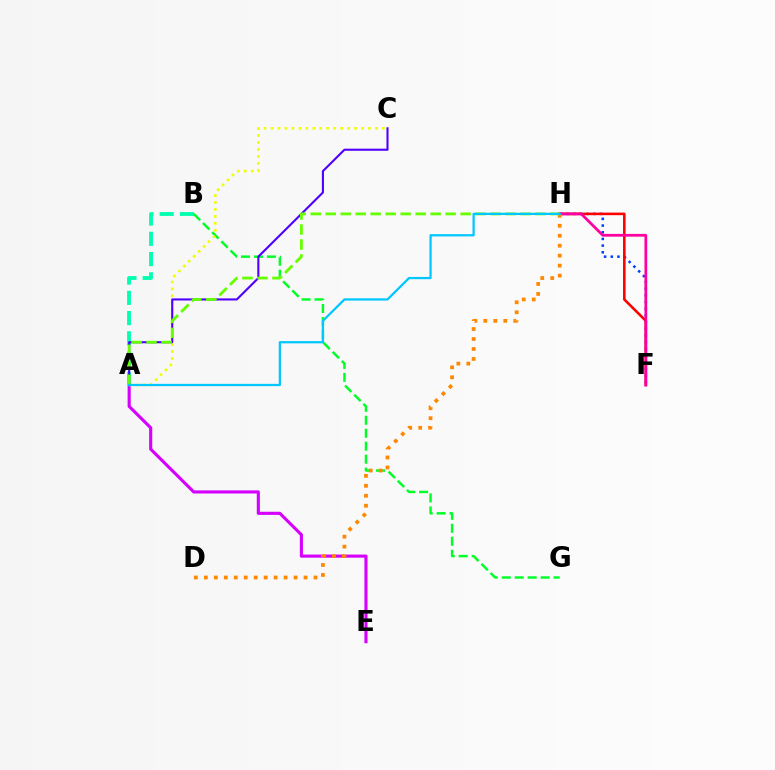{('A', 'E'): [{'color': '#d600ff', 'line_style': 'solid', 'thickness': 2.24}], ('A', 'B'): [{'color': '#00ffaf', 'line_style': 'dashed', 'thickness': 2.75}], ('F', 'H'): [{'color': '#003fff', 'line_style': 'dotted', 'thickness': 1.82}, {'color': '#ff0000', 'line_style': 'solid', 'thickness': 1.85}, {'color': '#ff00a0', 'line_style': 'solid', 'thickness': 1.98}], ('B', 'G'): [{'color': '#00ff27', 'line_style': 'dashed', 'thickness': 1.76}], ('A', 'C'): [{'color': '#eeff00', 'line_style': 'dotted', 'thickness': 1.89}, {'color': '#4f00ff', 'line_style': 'solid', 'thickness': 1.51}], ('D', 'H'): [{'color': '#ff8800', 'line_style': 'dotted', 'thickness': 2.71}], ('A', 'H'): [{'color': '#66ff00', 'line_style': 'dashed', 'thickness': 2.04}, {'color': '#00c7ff', 'line_style': 'solid', 'thickness': 1.62}]}